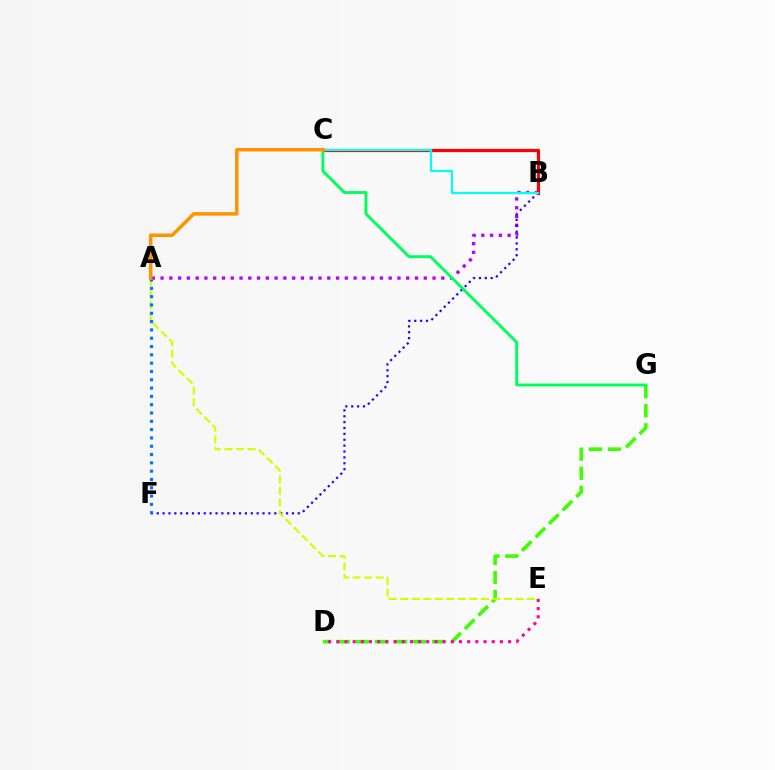{('D', 'G'): [{'color': '#3dff00', 'line_style': 'dashed', 'thickness': 2.59}], ('A', 'B'): [{'color': '#b900ff', 'line_style': 'dotted', 'thickness': 2.38}], ('B', 'F'): [{'color': '#2500ff', 'line_style': 'dotted', 'thickness': 1.6}], ('A', 'E'): [{'color': '#d1ff00', 'line_style': 'dashed', 'thickness': 1.56}], ('D', 'E'): [{'color': '#ff00ac', 'line_style': 'dotted', 'thickness': 2.22}], ('A', 'F'): [{'color': '#0074ff', 'line_style': 'dotted', 'thickness': 2.26}], ('B', 'C'): [{'color': '#ff0000', 'line_style': 'solid', 'thickness': 2.31}, {'color': '#00fff6', 'line_style': 'solid', 'thickness': 1.6}], ('C', 'G'): [{'color': '#00ff5c', 'line_style': 'solid', 'thickness': 2.09}], ('A', 'C'): [{'color': '#ff9400', 'line_style': 'solid', 'thickness': 2.53}]}